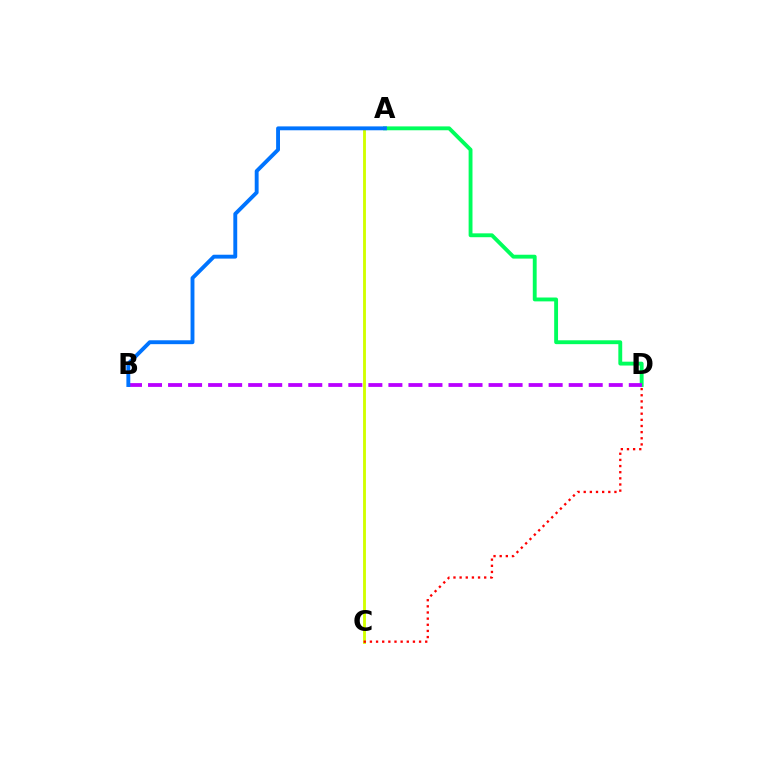{('A', 'D'): [{'color': '#00ff5c', 'line_style': 'solid', 'thickness': 2.78}], ('A', 'C'): [{'color': '#d1ff00', 'line_style': 'solid', 'thickness': 2.06}], ('C', 'D'): [{'color': '#ff0000', 'line_style': 'dotted', 'thickness': 1.67}], ('B', 'D'): [{'color': '#b900ff', 'line_style': 'dashed', 'thickness': 2.72}], ('A', 'B'): [{'color': '#0074ff', 'line_style': 'solid', 'thickness': 2.79}]}